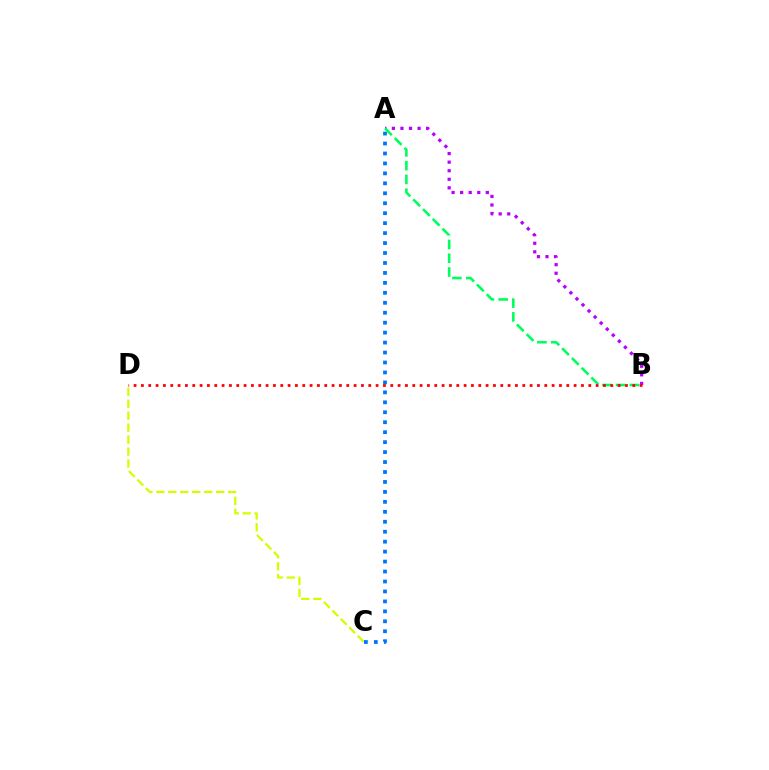{('C', 'D'): [{'color': '#d1ff00', 'line_style': 'dashed', 'thickness': 1.63}], ('A', 'B'): [{'color': '#b900ff', 'line_style': 'dotted', 'thickness': 2.33}, {'color': '#00ff5c', 'line_style': 'dashed', 'thickness': 1.87}], ('A', 'C'): [{'color': '#0074ff', 'line_style': 'dotted', 'thickness': 2.7}], ('B', 'D'): [{'color': '#ff0000', 'line_style': 'dotted', 'thickness': 1.99}]}